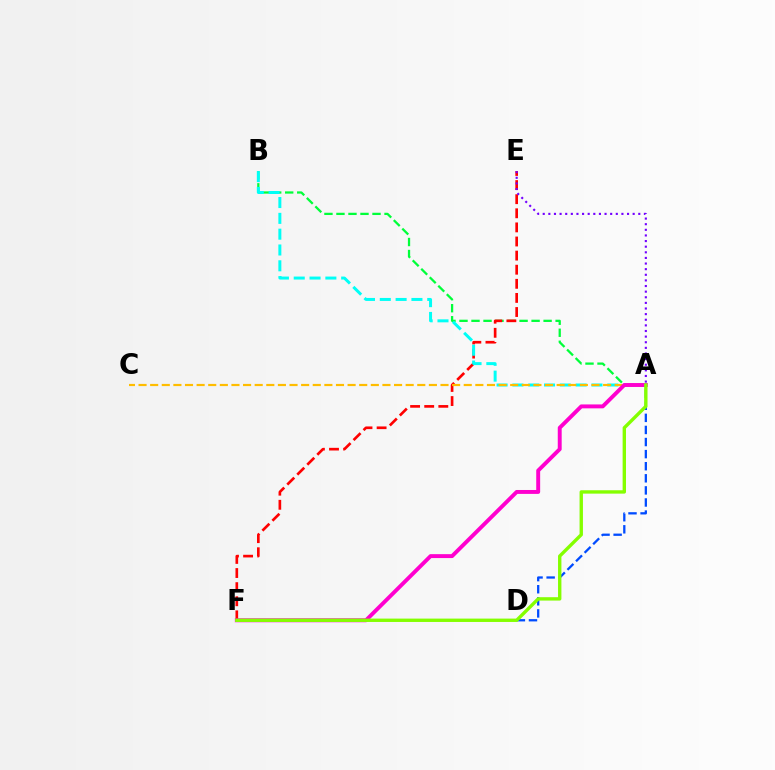{('A', 'B'): [{'color': '#00ff39', 'line_style': 'dashed', 'thickness': 1.63}, {'color': '#00fff6', 'line_style': 'dashed', 'thickness': 2.15}], ('E', 'F'): [{'color': '#ff0000', 'line_style': 'dashed', 'thickness': 1.92}], ('A', 'E'): [{'color': '#7200ff', 'line_style': 'dotted', 'thickness': 1.53}], ('A', 'C'): [{'color': '#ffbd00', 'line_style': 'dashed', 'thickness': 1.58}], ('A', 'D'): [{'color': '#004bff', 'line_style': 'dashed', 'thickness': 1.64}], ('A', 'F'): [{'color': '#ff00cf', 'line_style': 'solid', 'thickness': 2.82}, {'color': '#84ff00', 'line_style': 'solid', 'thickness': 2.43}]}